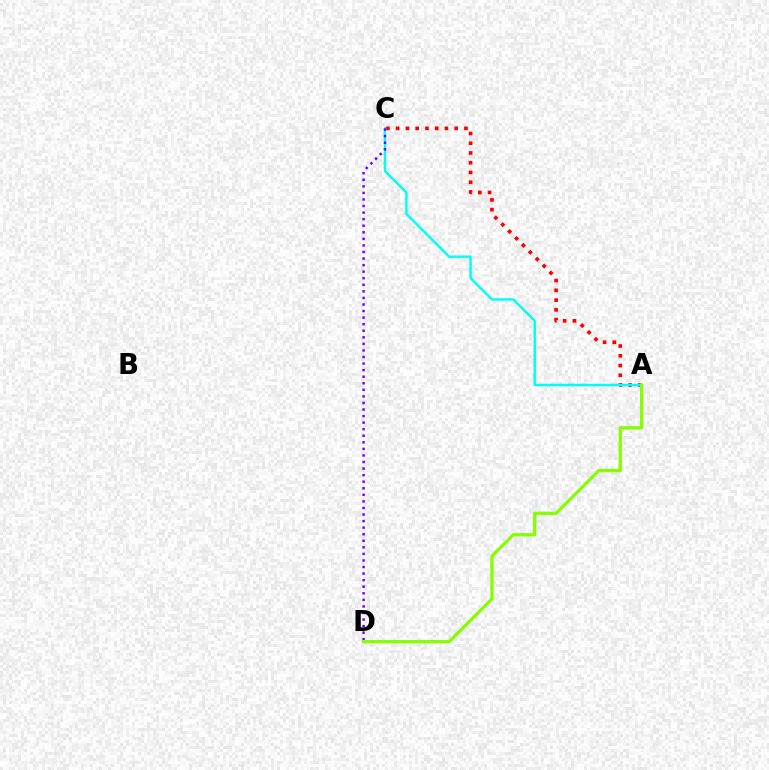{('A', 'C'): [{'color': '#ff0000', 'line_style': 'dotted', 'thickness': 2.65}, {'color': '#00fff6', 'line_style': 'solid', 'thickness': 1.77}], ('C', 'D'): [{'color': '#7200ff', 'line_style': 'dotted', 'thickness': 1.78}], ('A', 'D'): [{'color': '#84ff00', 'line_style': 'solid', 'thickness': 2.34}]}